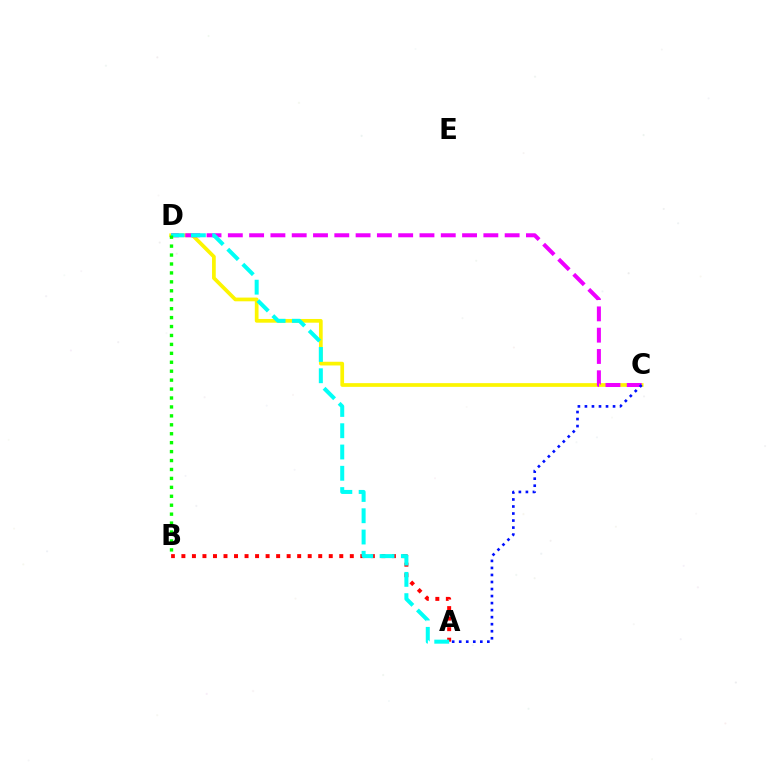{('C', 'D'): [{'color': '#fcf500', 'line_style': 'solid', 'thickness': 2.67}, {'color': '#ee00ff', 'line_style': 'dashed', 'thickness': 2.89}], ('A', 'B'): [{'color': '#ff0000', 'line_style': 'dotted', 'thickness': 2.86}], ('A', 'C'): [{'color': '#0010ff', 'line_style': 'dotted', 'thickness': 1.91}], ('A', 'D'): [{'color': '#00fff6', 'line_style': 'dashed', 'thickness': 2.89}], ('B', 'D'): [{'color': '#08ff00', 'line_style': 'dotted', 'thickness': 2.43}]}